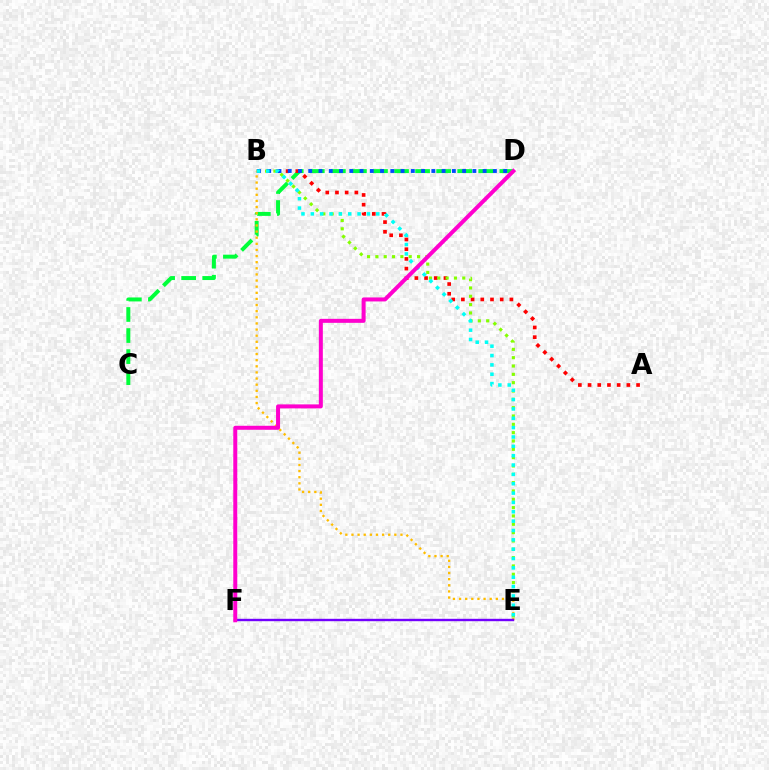{('C', 'D'): [{'color': '#00ff39', 'line_style': 'dashed', 'thickness': 2.86}], ('A', 'B'): [{'color': '#ff0000', 'line_style': 'dotted', 'thickness': 2.64}], ('B', 'E'): [{'color': '#84ff00', 'line_style': 'dotted', 'thickness': 2.26}, {'color': '#ffbd00', 'line_style': 'dotted', 'thickness': 1.66}, {'color': '#00fff6', 'line_style': 'dotted', 'thickness': 2.54}], ('B', 'D'): [{'color': '#004bff', 'line_style': 'dotted', 'thickness': 2.79}], ('E', 'F'): [{'color': '#7200ff', 'line_style': 'solid', 'thickness': 1.72}], ('D', 'F'): [{'color': '#ff00cf', 'line_style': 'solid', 'thickness': 2.88}]}